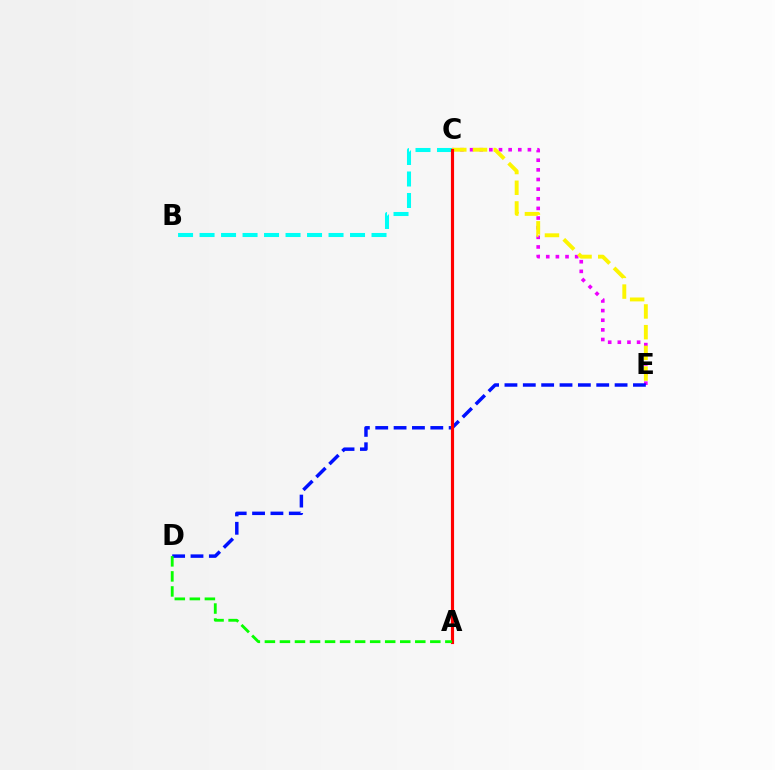{('C', 'E'): [{'color': '#ee00ff', 'line_style': 'dotted', 'thickness': 2.62}, {'color': '#fcf500', 'line_style': 'dashed', 'thickness': 2.81}], ('B', 'C'): [{'color': '#00fff6', 'line_style': 'dashed', 'thickness': 2.92}], ('D', 'E'): [{'color': '#0010ff', 'line_style': 'dashed', 'thickness': 2.49}], ('A', 'C'): [{'color': '#ff0000', 'line_style': 'solid', 'thickness': 2.27}], ('A', 'D'): [{'color': '#08ff00', 'line_style': 'dashed', 'thickness': 2.04}]}